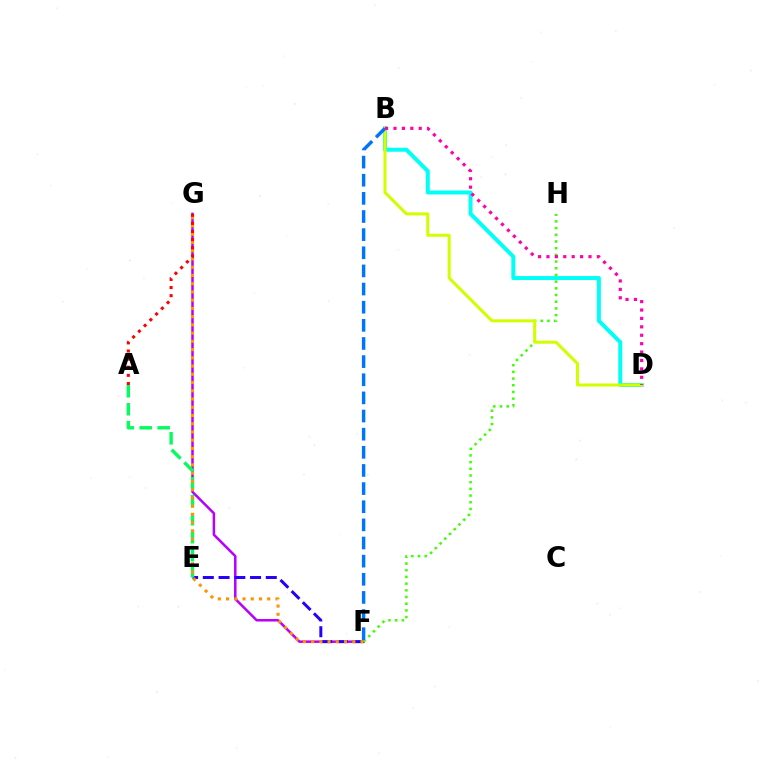{('F', 'G'): [{'color': '#b900ff', 'line_style': 'solid', 'thickness': 1.81}, {'color': '#ff9400', 'line_style': 'dotted', 'thickness': 2.24}], ('B', 'D'): [{'color': '#00fff6', 'line_style': 'solid', 'thickness': 2.87}, {'color': '#d1ff00', 'line_style': 'solid', 'thickness': 2.18}, {'color': '#ff00ac', 'line_style': 'dotted', 'thickness': 2.28}], ('E', 'F'): [{'color': '#2500ff', 'line_style': 'dashed', 'thickness': 2.14}], ('A', 'E'): [{'color': '#00ff5c', 'line_style': 'dashed', 'thickness': 2.44}], ('F', 'H'): [{'color': '#3dff00', 'line_style': 'dotted', 'thickness': 1.82}], ('B', 'F'): [{'color': '#0074ff', 'line_style': 'dashed', 'thickness': 2.46}], ('A', 'G'): [{'color': '#ff0000', 'line_style': 'dotted', 'thickness': 2.21}]}